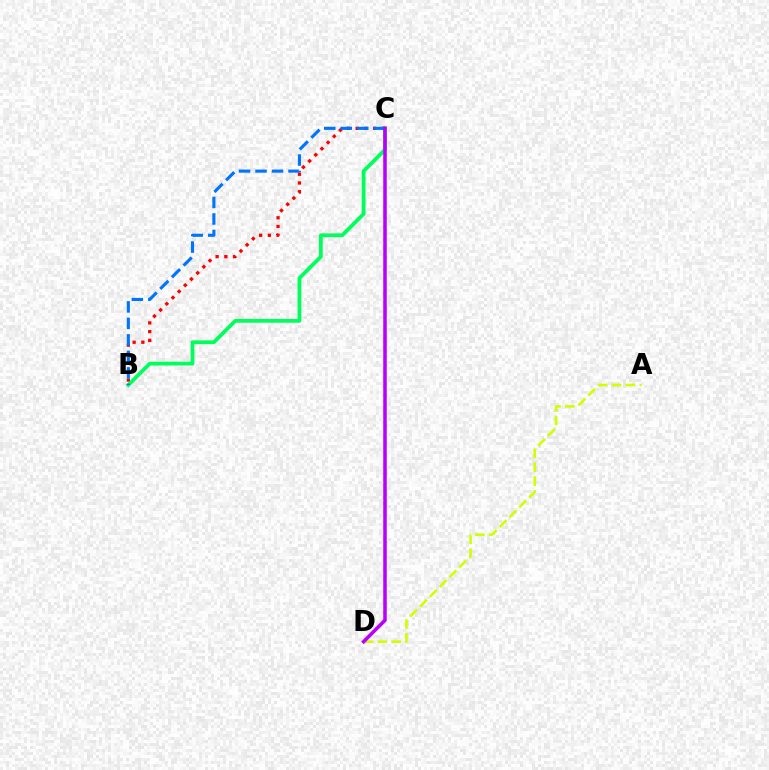{('A', 'D'): [{'color': '#d1ff00', 'line_style': 'dashed', 'thickness': 1.89}], ('B', 'C'): [{'color': '#ff0000', 'line_style': 'dotted', 'thickness': 2.37}, {'color': '#00ff5c', 'line_style': 'solid', 'thickness': 2.72}, {'color': '#0074ff', 'line_style': 'dashed', 'thickness': 2.24}], ('C', 'D'): [{'color': '#b900ff', 'line_style': 'solid', 'thickness': 2.54}]}